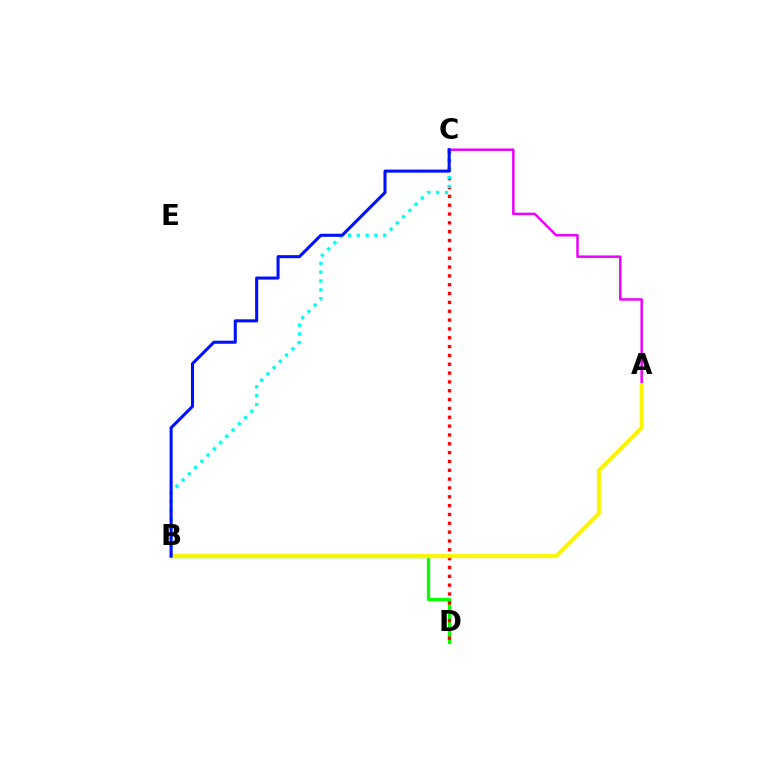{('B', 'D'): [{'color': '#08ff00', 'line_style': 'solid', 'thickness': 2.37}], ('C', 'D'): [{'color': '#ff0000', 'line_style': 'dotted', 'thickness': 2.4}], ('B', 'C'): [{'color': '#00fff6', 'line_style': 'dotted', 'thickness': 2.4}, {'color': '#0010ff', 'line_style': 'solid', 'thickness': 2.2}], ('A', 'C'): [{'color': '#ee00ff', 'line_style': 'solid', 'thickness': 1.79}], ('A', 'B'): [{'color': '#fcf500', 'line_style': 'solid', 'thickness': 2.92}]}